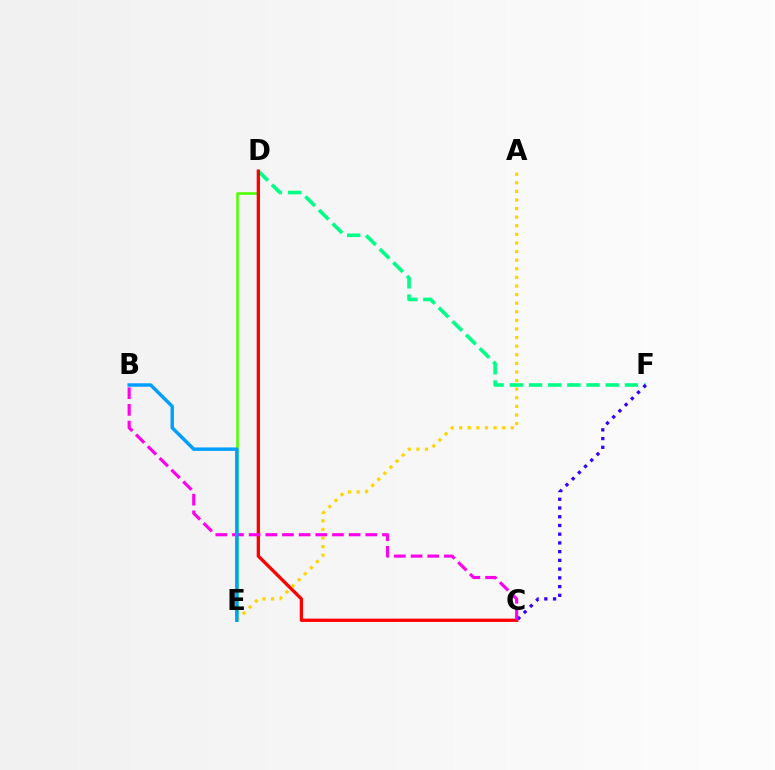{('D', 'F'): [{'color': '#00ff86', 'line_style': 'dashed', 'thickness': 2.61}], ('D', 'E'): [{'color': '#4fff00', 'line_style': 'solid', 'thickness': 1.85}], ('C', 'D'): [{'color': '#ff0000', 'line_style': 'solid', 'thickness': 2.37}], ('C', 'F'): [{'color': '#3700ff', 'line_style': 'dotted', 'thickness': 2.37}], ('A', 'E'): [{'color': '#ffd500', 'line_style': 'dotted', 'thickness': 2.34}], ('B', 'C'): [{'color': '#ff00ed', 'line_style': 'dashed', 'thickness': 2.26}], ('B', 'E'): [{'color': '#009eff', 'line_style': 'solid', 'thickness': 2.48}]}